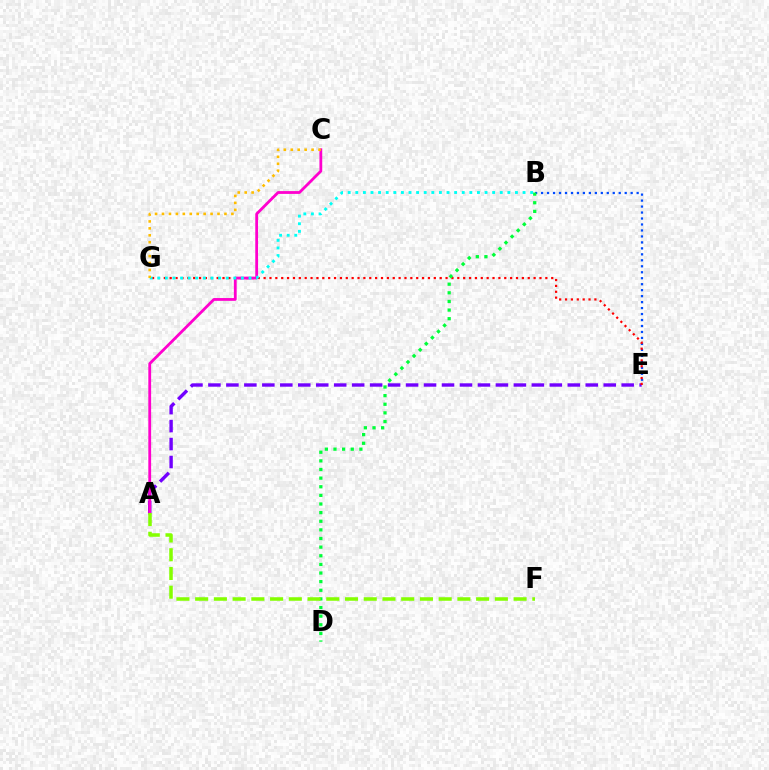{('A', 'E'): [{'color': '#7200ff', 'line_style': 'dashed', 'thickness': 2.44}], ('B', 'E'): [{'color': '#004bff', 'line_style': 'dotted', 'thickness': 1.62}], ('E', 'G'): [{'color': '#ff0000', 'line_style': 'dotted', 'thickness': 1.59}], ('B', 'D'): [{'color': '#00ff39', 'line_style': 'dotted', 'thickness': 2.34}], ('A', 'C'): [{'color': '#ff00cf', 'line_style': 'solid', 'thickness': 2.02}], ('B', 'G'): [{'color': '#00fff6', 'line_style': 'dotted', 'thickness': 2.07}], ('A', 'F'): [{'color': '#84ff00', 'line_style': 'dashed', 'thickness': 2.54}], ('C', 'G'): [{'color': '#ffbd00', 'line_style': 'dotted', 'thickness': 1.89}]}